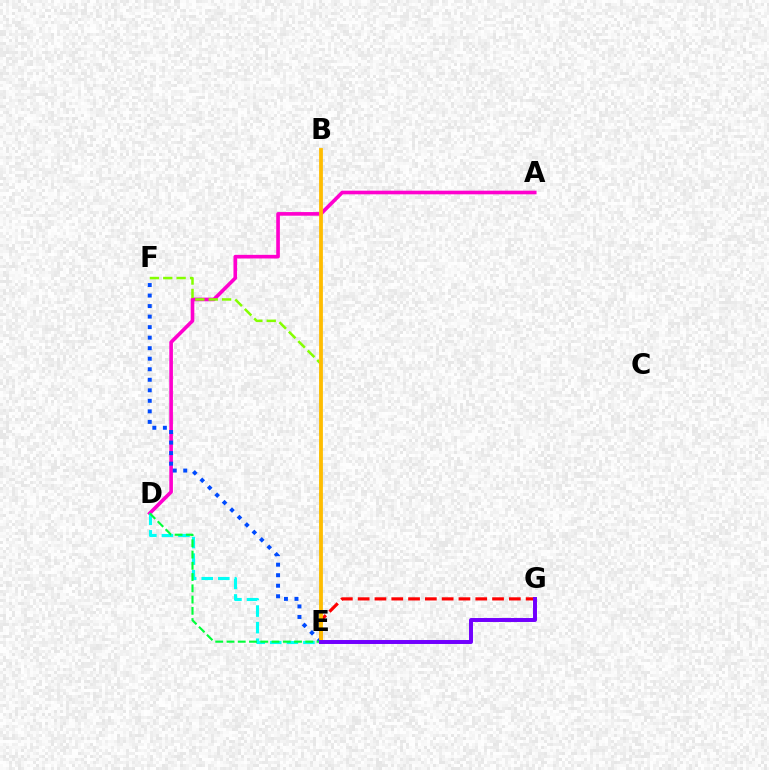{('A', 'D'): [{'color': '#ff00cf', 'line_style': 'solid', 'thickness': 2.62}], ('D', 'E'): [{'color': '#00fff6', 'line_style': 'dashed', 'thickness': 2.25}, {'color': '#00ff39', 'line_style': 'dashed', 'thickness': 1.53}], ('E', 'F'): [{'color': '#84ff00', 'line_style': 'dashed', 'thickness': 1.82}, {'color': '#004bff', 'line_style': 'dotted', 'thickness': 2.86}], ('E', 'G'): [{'color': '#ff0000', 'line_style': 'dashed', 'thickness': 2.28}, {'color': '#7200ff', 'line_style': 'solid', 'thickness': 2.85}], ('B', 'E'): [{'color': '#ffbd00', 'line_style': 'solid', 'thickness': 2.73}]}